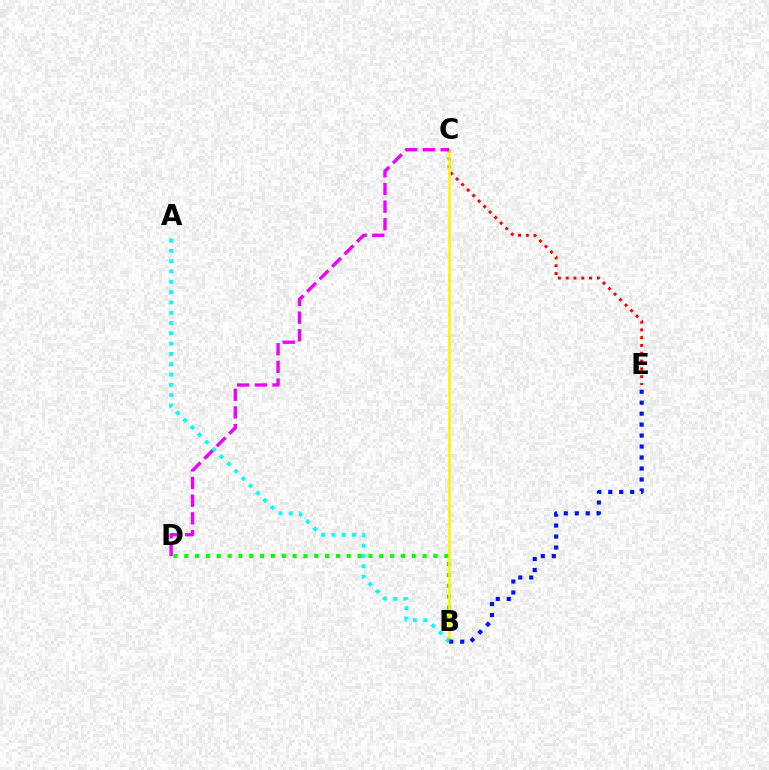{('B', 'D'): [{'color': '#08ff00', 'line_style': 'dotted', 'thickness': 2.94}], ('C', 'E'): [{'color': '#ff0000', 'line_style': 'dotted', 'thickness': 2.12}], ('B', 'C'): [{'color': '#fcf500', 'line_style': 'solid', 'thickness': 1.81}], ('C', 'D'): [{'color': '#ee00ff', 'line_style': 'dashed', 'thickness': 2.4}], ('A', 'B'): [{'color': '#00fff6', 'line_style': 'dotted', 'thickness': 2.8}], ('B', 'E'): [{'color': '#0010ff', 'line_style': 'dotted', 'thickness': 2.98}]}